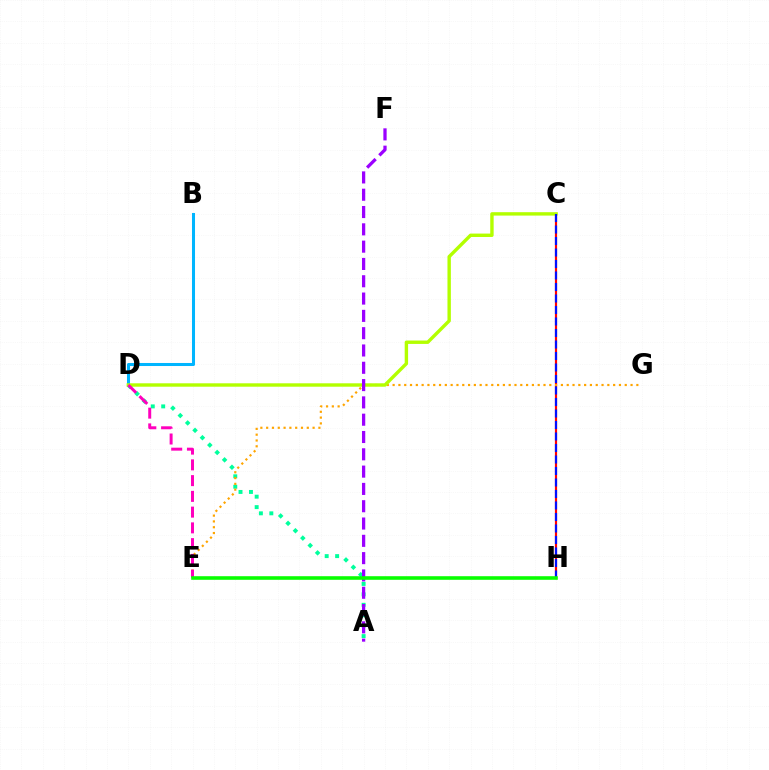{('C', 'H'): [{'color': '#ff0000', 'line_style': 'solid', 'thickness': 1.57}, {'color': '#0010ff', 'line_style': 'dashed', 'thickness': 1.56}], ('A', 'D'): [{'color': '#00ff9d', 'line_style': 'dotted', 'thickness': 2.84}], ('E', 'G'): [{'color': '#ffa500', 'line_style': 'dotted', 'thickness': 1.58}], ('B', 'D'): [{'color': '#00b5ff', 'line_style': 'solid', 'thickness': 2.19}], ('C', 'D'): [{'color': '#b3ff00', 'line_style': 'solid', 'thickness': 2.45}], ('D', 'E'): [{'color': '#ff00bd', 'line_style': 'dashed', 'thickness': 2.14}], ('A', 'F'): [{'color': '#9b00ff', 'line_style': 'dashed', 'thickness': 2.35}], ('E', 'H'): [{'color': '#08ff00', 'line_style': 'solid', 'thickness': 2.59}]}